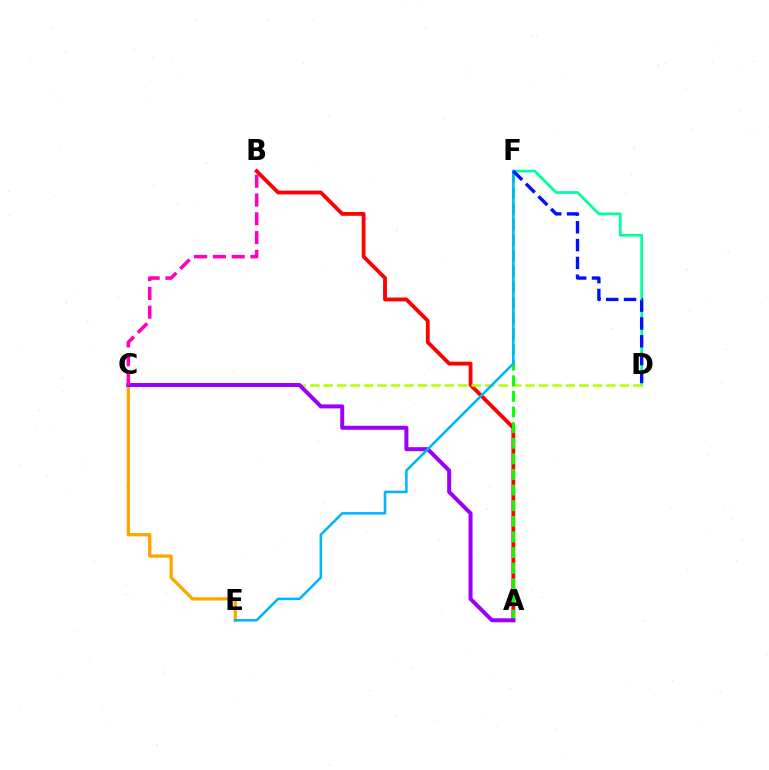{('D', 'F'): [{'color': '#00ff9d', 'line_style': 'solid', 'thickness': 1.96}, {'color': '#0010ff', 'line_style': 'dashed', 'thickness': 2.42}], ('A', 'B'): [{'color': '#ff0000', 'line_style': 'solid', 'thickness': 2.75}], ('C', 'D'): [{'color': '#b3ff00', 'line_style': 'dashed', 'thickness': 1.83}], ('A', 'F'): [{'color': '#08ff00', 'line_style': 'dashed', 'thickness': 2.12}], ('C', 'E'): [{'color': '#ffa500', 'line_style': 'solid', 'thickness': 2.35}], ('A', 'C'): [{'color': '#9b00ff', 'line_style': 'solid', 'thickness': 2.87}], ('E', 'F'): [{'color': '#00b5ff', 'line_style': 'solid', 'thickness': 1.83}], ('B', 'C'): [{'color': '#ff00bd', 'line_style': 'dashed', 'thickness': 2.55}]}